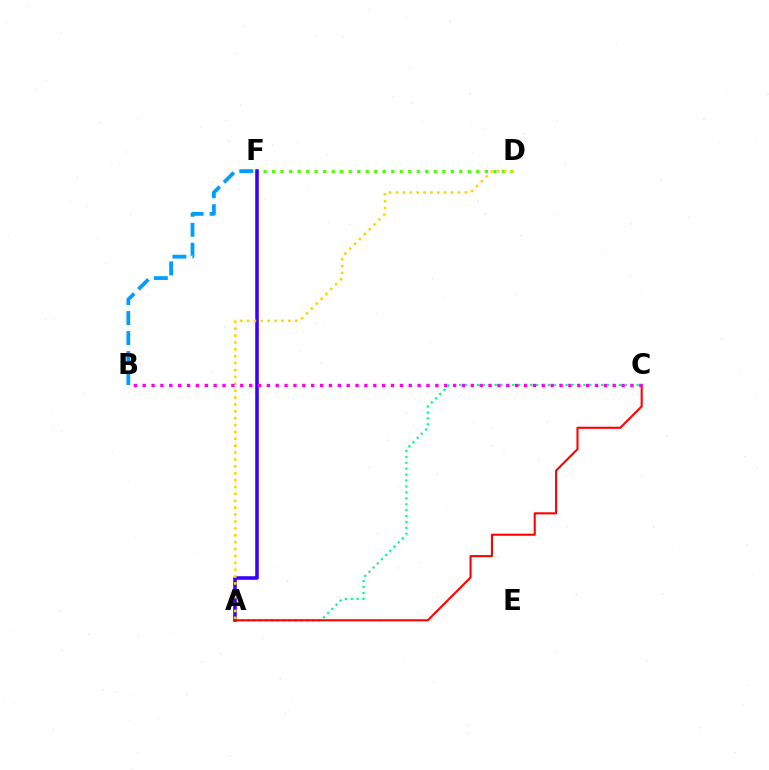{('D', 'F'): [{'color': '#4fff00', 'line_style': 'dotted', 'thickness': 2.31}], ('B', 'F'): [{'color': '#009eff', 'line_style': 'dashed', 'thickness': 2.72}], ('A', 'C'): [{'color': '#00ff86', 'line_style': 'dotted', 'thickness': 1.61}, {'color': '#ff0000', 'line_style': 'solid', 'thickness': 1.5}], ('A', 'F'): [{'color': '#3700ff', 'line_style': 'solid', 'thickness': 2.55}], ('A', 'D'): [{'color': '#ffd500', 'line_style': 'dotted', 'thickness': 1.87}], ('B', 'C'): [{'color': '#ff00ed', 'line_style': 'dotted', 'thickness': 2.41}]}